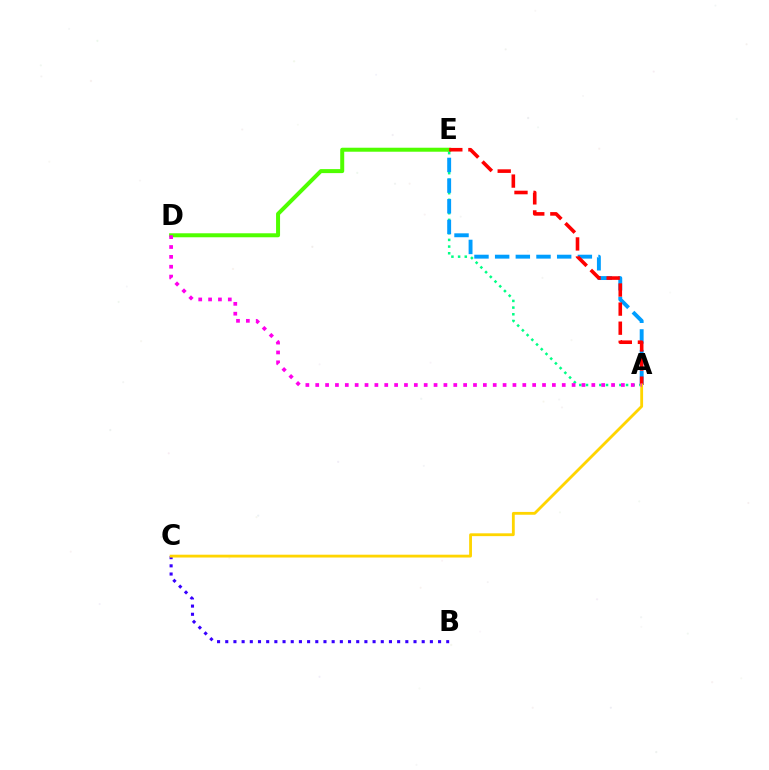{('A', 'E'): [{'color': '#00ff86', 'line_style': 'dotted', 'thickness': 1.81}, {'color': '#009eff', 'line_style': 'dashed', 'thickness': 2.81}, {'color': '#ff0000', 'line_style': 'dashed', 'thickness': 2.59}], ('B', 'C'): [{'color': '#3700ff', 'line_style': 'dotted', 'thickness': 2.22}], ('D', 'E'): [{'color': '#4fff00', 'line_style': 'solid', 'thickness': 2.88}], ('A', 'C'): [{'color': '#ffd500', 'line_style': 'solid', 'thickness': 2.03}], ('A', 'D'): [{'color': '#ff00ed', 'line_style': 'dotted', 'thickness': 2.68}]}